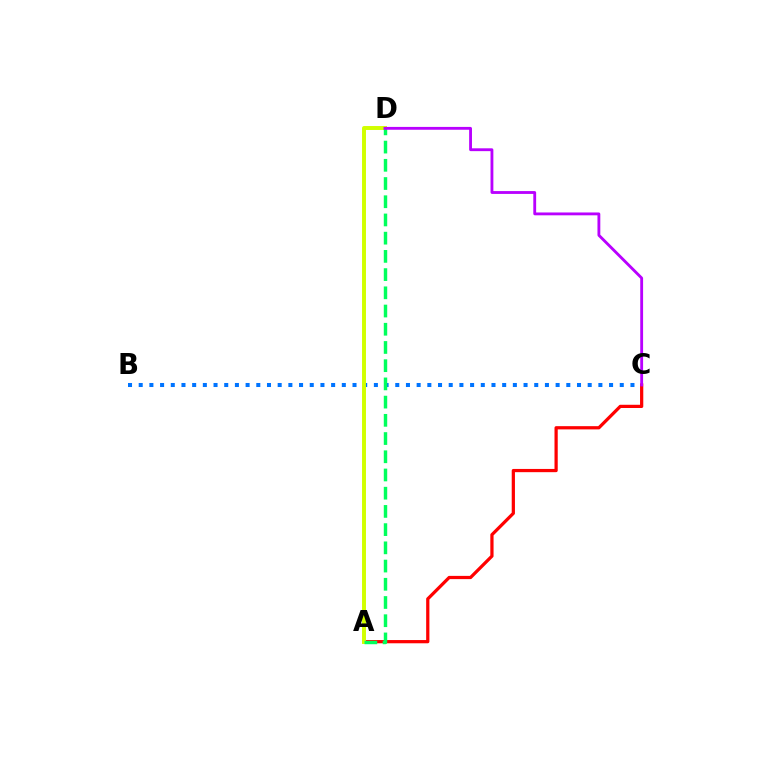{('B', 'C'): [{'color': '#0074ff', 'line_style': 'dotted', 'thickness': 2.9}], ('A', 'C'): [{'color': '#ff0000', 'line_style': 'solid', 'thickness': 2.33}], ('A', 'D'): [{'color': '#d1ff00', 'line_style': 'solid', 'thickness': 2.84}, {'color': '#00ff5c', 'line_style': 'dashed', 'thickness': 2.47}], ('C', 'D'): [{'color': '#b900ff', 'line_style': 'solid', 'thickness': 2.04}]}